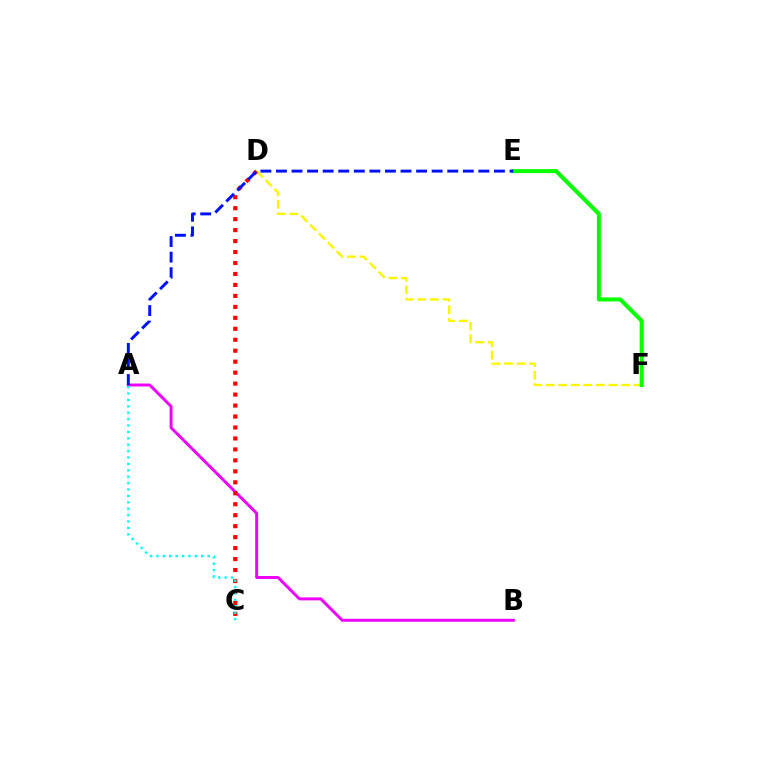{('A', 'B'): [{'color': '#ee00ff', 'line_style': 'solid', 'thickness': 2.12}], ('D', 'F'): [{'color': '#fcf500', 'line_style': 'dashed', 'thickness': 1.71}], ('C', 'D'): [{'color': '#ff0000', 'line_style': 'dotted', 'thickness': 2.98}], ('A', 'C'): [{'color': '#00fff6', 'line_style': 'dotted', 'thickness': 1.74}], ('E', 'F'): [{'color': '#08ff00', 'line_style': 'solid', 'thickness': 2.89}], ('A', 'E'): [{'color': '#0010ff', 'line_style': 'dashed', 'thickness': 2.12}]}